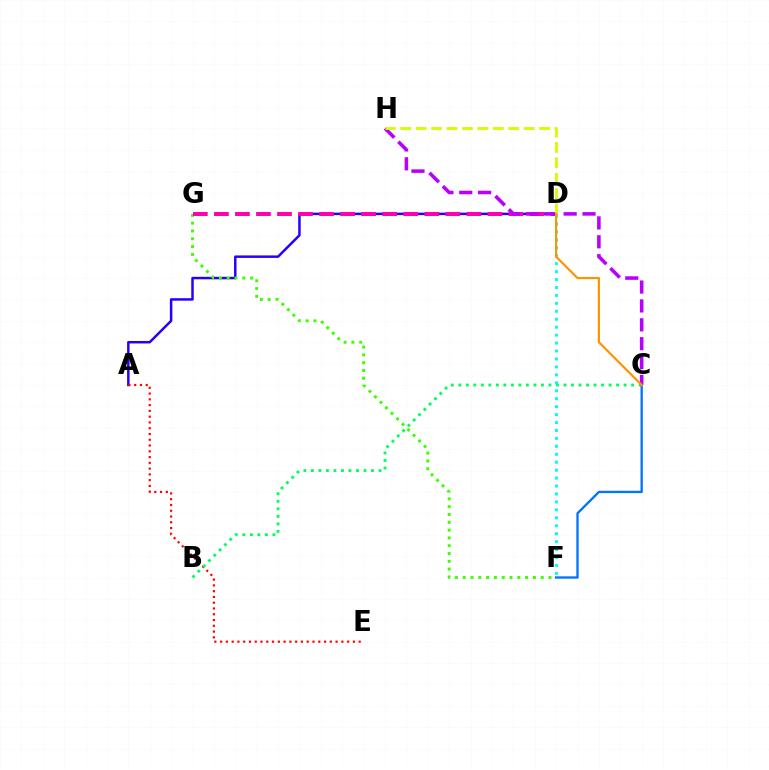{('A', 'D'): [{'color': '#2500ff', 'line_style': 'solid', 'thickness': 1.79}], ('F', 'G'): [{'color': '#3dff00', 'line_style': 'dotted', 'thickness': 2.12}], ('D', 'G'): [{'color': '#ff00ac', 'line_style': 'dashed', 'thickness': 2.86}], ('A', 'E'): [{'color': '#ff0000', 'line_style': 'dotted', 'thickness': 1.57}], ('B', 'C'): [{'color': '#00ff5c', 'line_style': 'dotted', 'thickness': 2.04}], ('C', 'F'): [{'color': '#0074ff', 'line_style': 'solid', 'thickness': 1.67}], ('C', 'H'): [{'color': '#b900ff', 'line_style': 'dashed', 'thickness': 2.56}], ('D', 'F'): [{'color': '#00fff6', 'line_style': 'dotted', 'thickness': 2.16}], ('D', 'H'): [{'color': '#d1ff00', 'line_style': 'dashed', 'thickness': 2.1}], ('C', 'D'): [{'color': '#ff9400', 'line_style': 'solid', 'thickness': 1.58}]}